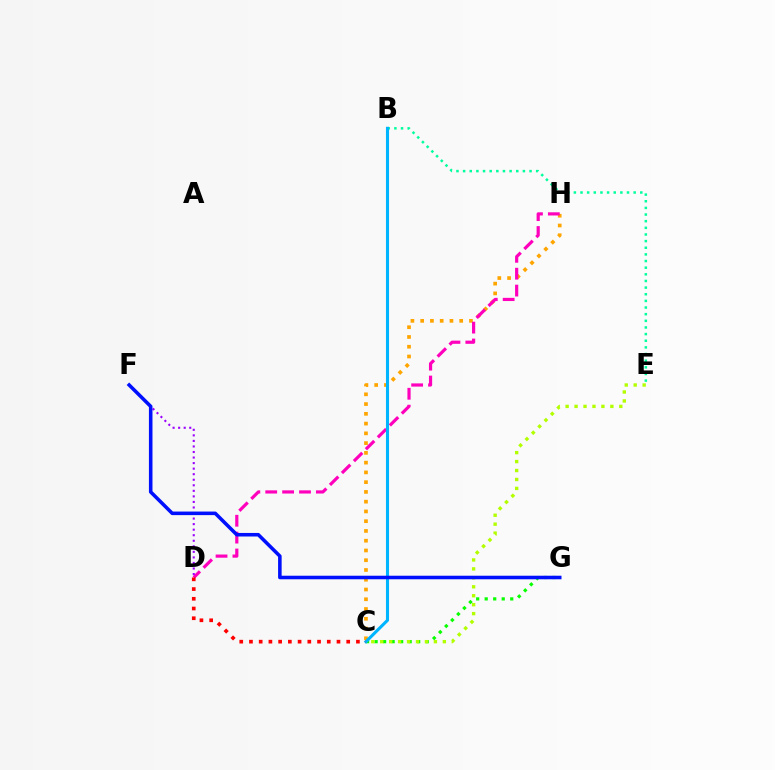{('C', 'H'): [{'color': '#ffa500', 'line_style': 'dotted', 'thickness': 2.65}], ('C', 'G'): [{'color': '#08ff00', 'line_style': 'dotted', 'thickness': 2.31}], ('D', 'H'): [{'color': '#ff00bd', 'line_style': 'dashed', 'thickness': 2.29}], ('D', 'F'): [{'color': '#9b00ff', 'line_style': 'dotted', 'thickness': 1.51}], ('B', 'E'): [{'color': '#00ff9d', 'line_style': 'dotted', 'thickness': 1.8}], ('B', 'C'): [{'color': '#00b5ff', 'line_style': 'solid', 'thickness': 2.22}], ('C', 'E'): [{'color': '#b3ff00', 'line_style': 'dotted', 'thickness': 2.43}], ('C', 'D'): [{'color': '#ff0000', 'line_style': 'dotted', 'thickness': 2.64}], ('F', 'G'): [{'color': '#0010ff', 'line_style': 'solid', 'thickness': 2.56}]}